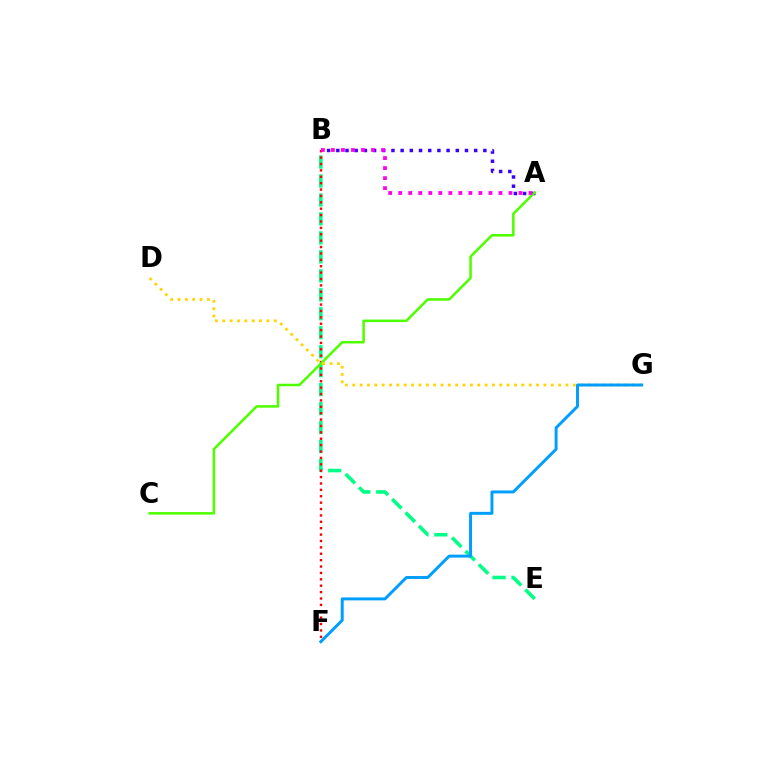{('A', 'B'): [{'color': '#3700ff', 'line_style': 'dotted', 'thickness': 2.5}, {'color': '#ff00ed', 'line_style': 'dotted', 'thickness': 2.72}], ('B', 'E'): [{'color': '#00ff86', 'line_style': 'dashed', 'thickness': 2.58}], ('B', 'F'): [{'color': '#ff0000', 'line_style': 'dotted', 'thickness': 1.74}], ('A', 'C'): [{'color': '#4fff00', 'line_style': 'solid', 'thickness': 1.83}], ('D', 'G'): [{'color': '#ffd500', 'line_style': 'dotted', 'thickness': 2.0}], ('F', 'G'): [{'color': '#009eff', 'line_style': 'solid', 'thickness': 2.13}]}